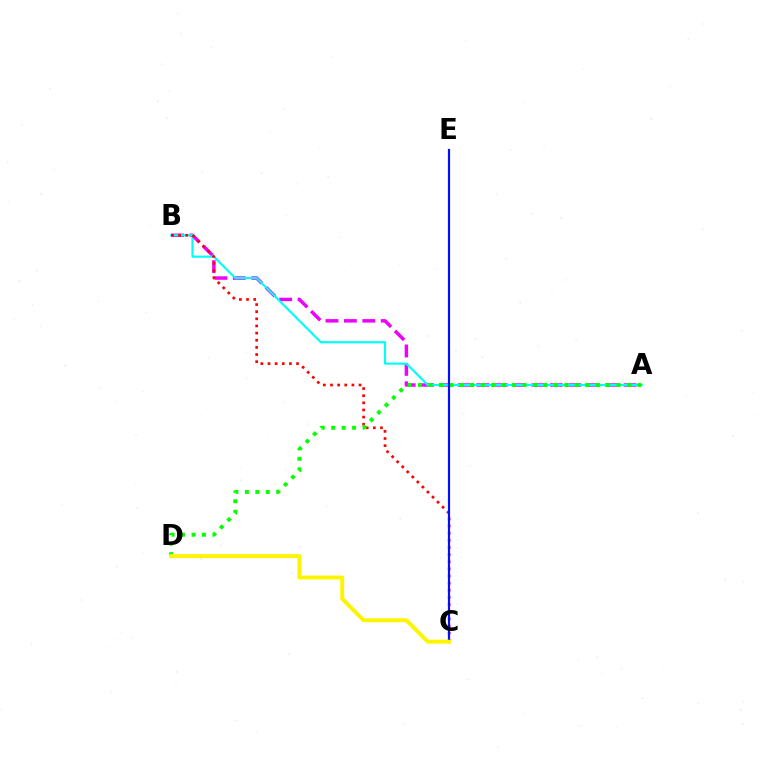{('A', 'B'): [{'color': '#ee00ff', 'line_style': 'dashed', 'thickness': 2.5}, {'color': '#00fff6', 'line_style': 'solid', 'thickness': 1.56}], ('B', 'C'): [{'color': '#ff0000', 'line_style': 'dotted', 'thickness': 1.94}], ('A', 'D'): [{'color': '#08ff00', 'line_style': 'dotted', 'thickness': 2.84}], ('C', 'E'): [{'color': '#0010ff', 'line_style': 'solid', 'thickness': 1.57}], ('C', 'D'): [{'color': '#fcf500', 'line_style': 'solid', 'thickness': 2.84}]}